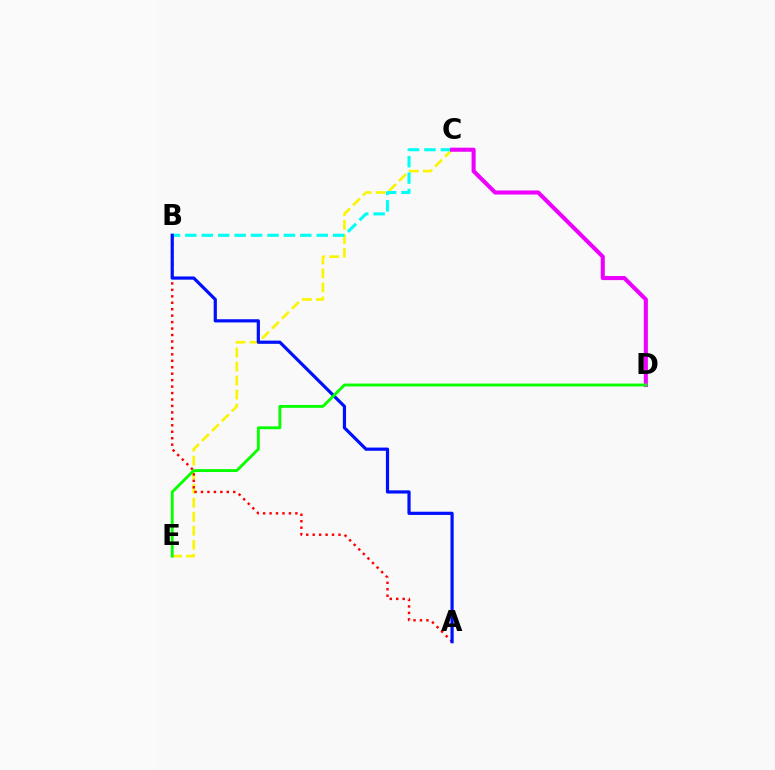{('C', 'E'): [{'color': '#fcf500', 'line_style': 'dashed', 'thickness': 1.9}], ('A', 'B'): [{'color': '#ff0000', 'line_style': 'dotted', 'thickness': 1.75}, {'color': '#0010ff', 'line_style': 'solid', 'thickness': 2.3}], ('B', 'C'): [{'color': '#00fff6', 'line_style': 'dashed', 'thickness': 2.23}], ('C', 'D'): [{'color': '#ee00ff', 'line_style': 'solid', 'thickness': 2.93}], ('D', 'E'): [{'color': '#08ff00', 'line_style': 'solid', 'thickness': 2.07}]}